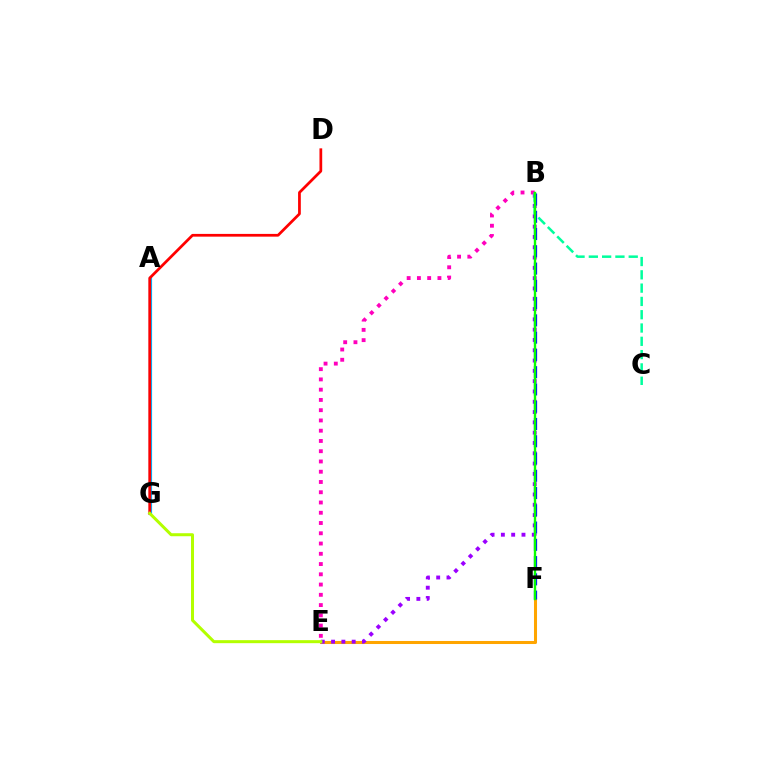{('E', 'F'): [{'color': '#ffa500', 'line_style': 'solid', 'thickness': 2.19}], ('B', 'E'): [{'color': '#9b00ff', 'line_style': 'dotted', 'thickness': 2.8}, {'color': '#ff00bd', 'line_style': 'dotted', 'thickness': 2.79}], ('A', 'G'): [{'color': '#00b5ff', 'line_style': 'solid', 'thickness': 2.29}], ('D', 'G'): [{'color': '#ff0000', 'line_style': 'solid', 'thickness': 1.97}], ('B', 'F'): [{'color': '#0010ff', 'line_style': 'dashed', 'thickness': 2.35}, {'color': '#08ff00', 'line_style': 'solid', 'thickness': 1.71}], ('B', 'C'): [{'color': '#00ff9d', 'line_style': 'dashed', 'thickness': 1.81}], ('E', 'G'): [{'color': '#b3ff00', 'line_style': 'solid', 'thickness': 2.17}]}